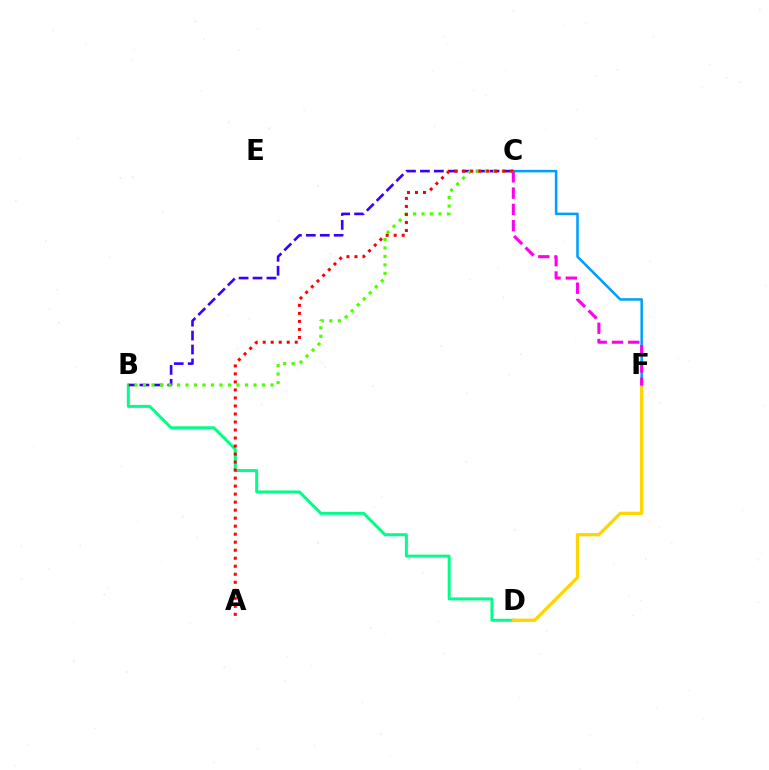{('B', 'D'): [{'color': '#00ff86', 'line_style': 'solid', 'thickness': 2.15}], ('B', 'C'): [{'color': '#3700ff', 'line_style': 'dashed', 'thickness': 1.89}, {'color': '#4fff00', 'line_style': 'dotted', 'thickness': 2.31}], ('D', 'F'): [{'color': '#ffd500', 'line_style': 'solid', 'thickness': 2.36}], ('C', 'F'): [{'color': '#009eff', 'line_style': 'solid', 'thickness': 1.82}, {'color': '#ff00ed', 'line_style': 'dashed', 'thickness': 2.21}], ('A', 'C'): [{'color': '#ff0000', 'line_style': 'dotted', 'thickness': 2.18}]}